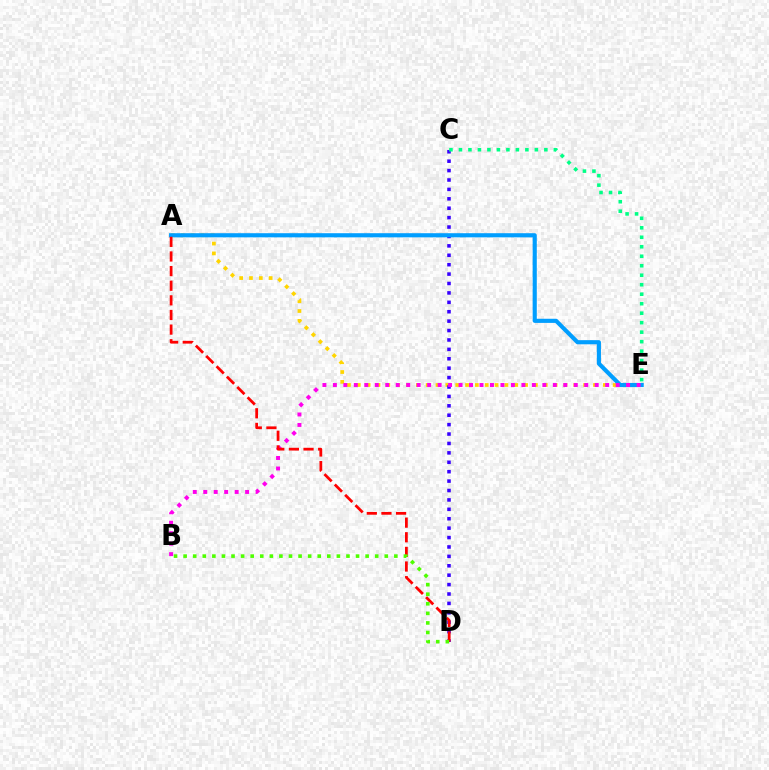{('A', 'E'): [{'color': '#ffd500', 'line_style': 'dotted', 'thickness': 2.67}, {'color': '#009eff', 'line_style': 'solid', 'thickness': 2.98}], ('C', 'D'): [{'color': '#3700ff', 'line_style': 'dotted', 'thickness': 2.56}], ('B', 'E'): [{'color': '#ff00ed', 'line_style': 'dotted', 'thickness': 2.85}], ('A', 'D'): [{'color': '#ff0000', 'line_style': 'dashed', 'thickness': 1.99}], ('C', 'E'): [{'color': '#00ff86', 'line_style': 'dotted', 'thickness': 2.58}], ('B', 'D'): [{'color': '#4fff00', 'line_style': 'dotted', 'thickness': 2.6}]}